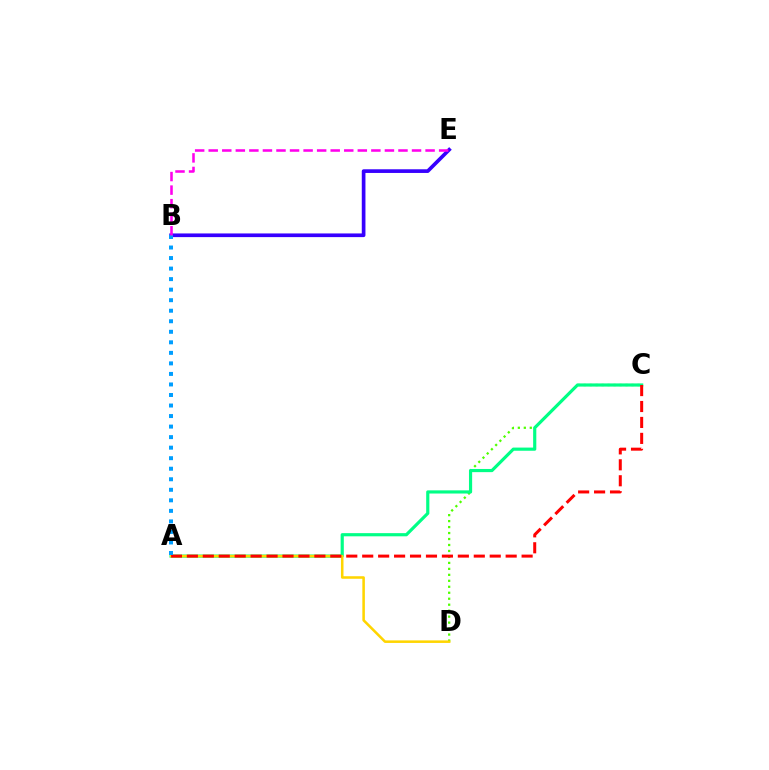{('B', 'E'): [{'color': '#3700ff', 'line_style': 'solid', 'thickness': 2.64}, {'color': '#ff00ed', 'line_style': 'dashed', 'thickness': 1.84}], ('C', 'D'): [{'color': '#4fff00', 'line_style': 'dotted', 'thickness': 1.62}], ('A', 'C'): [{'color': '#00ff86', 'line_style': 'solid', 'thickness': 2.28}, {'color': '#ff0000', 'line_style': 'dashed', 'thickness': 2.17}], ('A', 'D'): [{'color': '#ffd500', 'line_style': 'solid', 'thickness': 1.83}], ('A', 'B'): [{'color': '#009eff', 'line_style': 'dotted', 'thickness': 2.86}]}